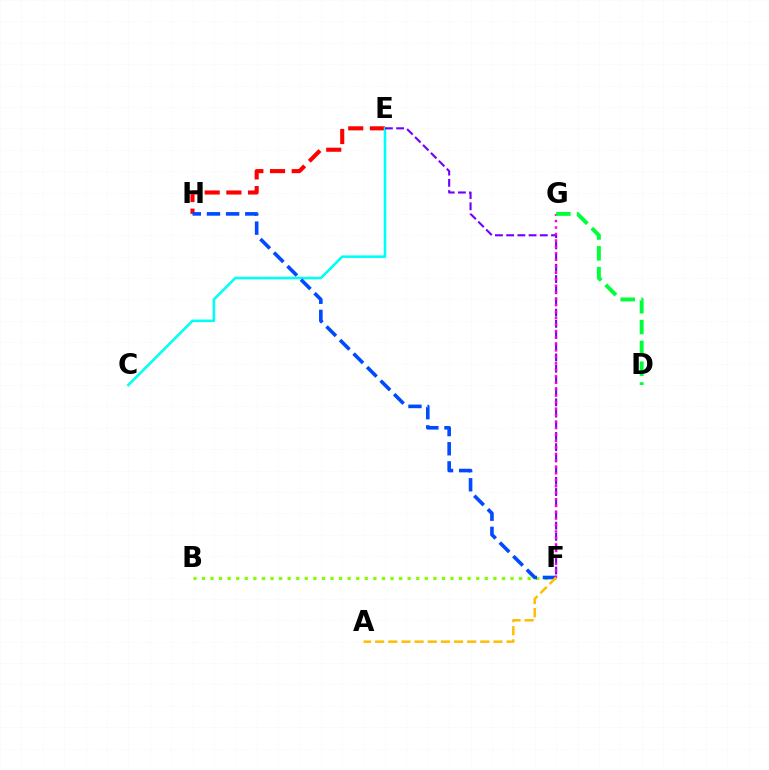{('E', 'H'): [{'color': '#ff0000', 'line_style': 'dashed', 'thickness': 2.95}], ('B', 'F'): [{'color': '#84ff00', 'line_style': 'dotted', 'thickness': 2.33}], ('C', 'E'): [{'color': '#00fff6', 'line_style': 'solid', 'thickness': 1.85}], ('E', 'F'): [{'color': '#7200ff', 'line_style': 'dashed', 'thickness': 1.52}], ('F', 'H'): [{'color': '#004bff', 'line_style': 'dashed', 'thickness': 2.6}], ('F', 'G'): [{'color': '#ff00cf', 'line_style': 'dotted', 'thickness': 1.76}], ('A', 'F'): [{'color': '#ffbd00', 'line_style': 'dashed', 'thickness': 1.79}], ('D', 'G'): [{'color': '#00ff39', 'line_style': 'dashed', 'thickness': 2.83}]}